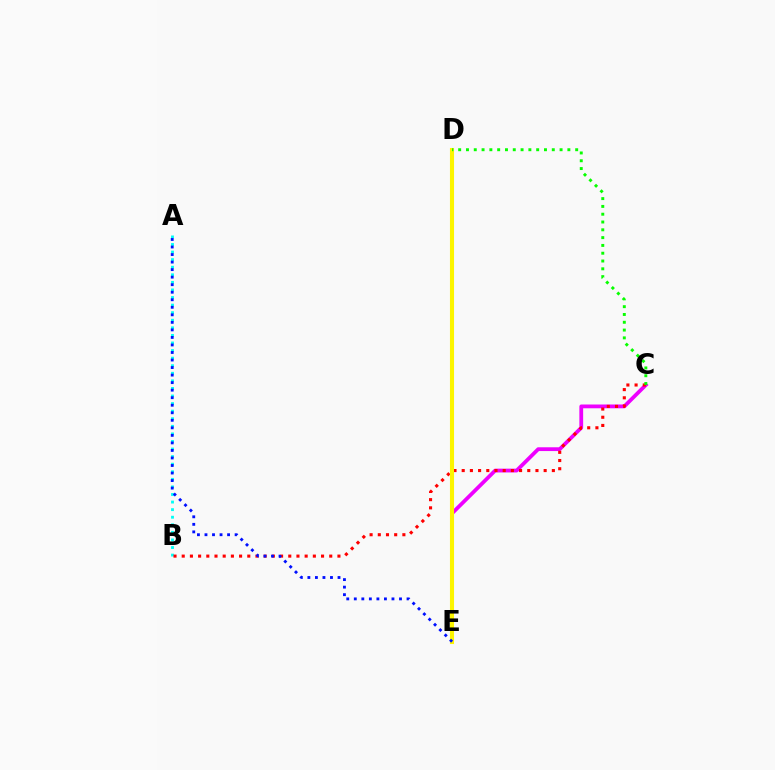{('C', 'E'): [{'color': '#ee00ff', 'line_style': 'solid', 'thickness': 2.72}], ('A', 'B'): [{'color': '#00fff6', 'line_style': 'dotted', 'thickness': 2.06}], ('B', 'C'): [{'color': '#ff0000', 'line_style': 'dotted', 'thickness': 2.23}], ('D', 'E'): [{'color': '#fcf500', 'line_style': 'solid', 'thickness': 2.94}], ('A', 'E'): [{'color': '#0010ff', 'line_style': 'dotted', 'thickness': 2.05}], ('C', 'D'): [{'color': '#08ff00', 'line_style': 'dotted', 'thickness': 2.12}]}